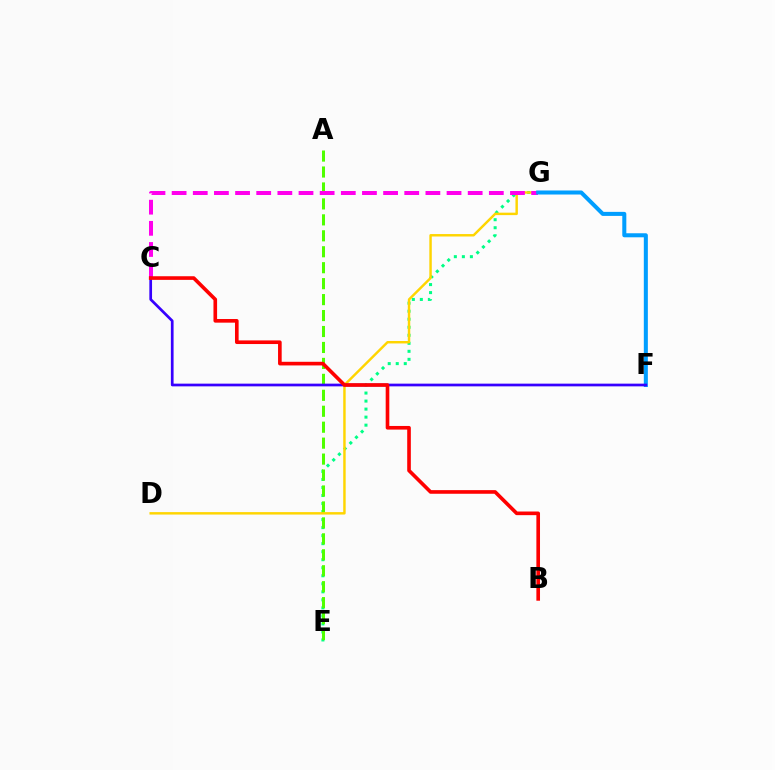{('E', 'G'): [{'color': '#00ff86', 'line_style': 'dotted', 'thickness': 2.18}], ('A', 'E'): [{'color': '#4fff00', 'line_style': 'dashed', 'thickness': 2.17}], ('D', 'G'): [{'color': '#ffd500', 'line_style': 'solid', 'thickness': 1.76}], ('C', 'G'): [{'color': '#ff00ed', 'line_style': 'dashed', 'thickness': 2.87}], ('F', 'G'): [{'color': '#009eff', 'line_style': 'solid', 'thickness': 2.91}], ('C', 'F'): [{'color': '#3700ff', 'line_style': 'solid', 'thickness': 1.95}], ('B', 'C'): [{'color': '#ff0000', 'line_style': 'solid', 'thickness': 2.62}]}